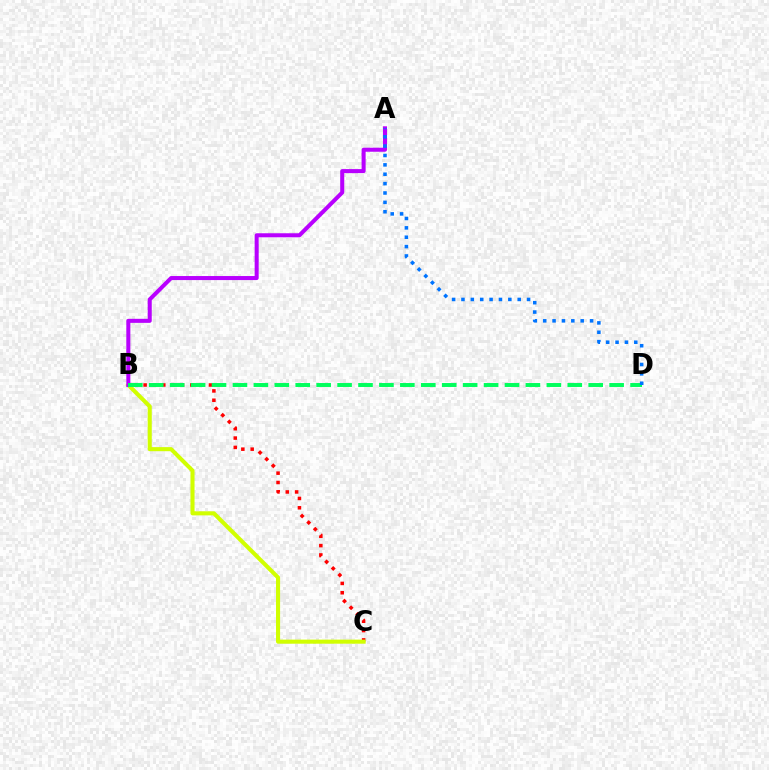{('B', 'C'): [{'color': '#ff0000', 'line_style': 'dotted', 'thickness': 2.54}, {'color': '#d1ff00', 'line_style': 'solid', 'thickness': 2.93}], ('A', 'B'): [{'color': '#b900ff', 'line_style': 'solid', 'thickness': 2.91}], ('B', 'D'): [{'color': '#00ff5c', 'line_style': 'dashed', 'thickness': 2.84}], ('A', 'D'): [{'color': '#0074ff', 'line_style': 'dotted', 'thickness': 2.55}]}